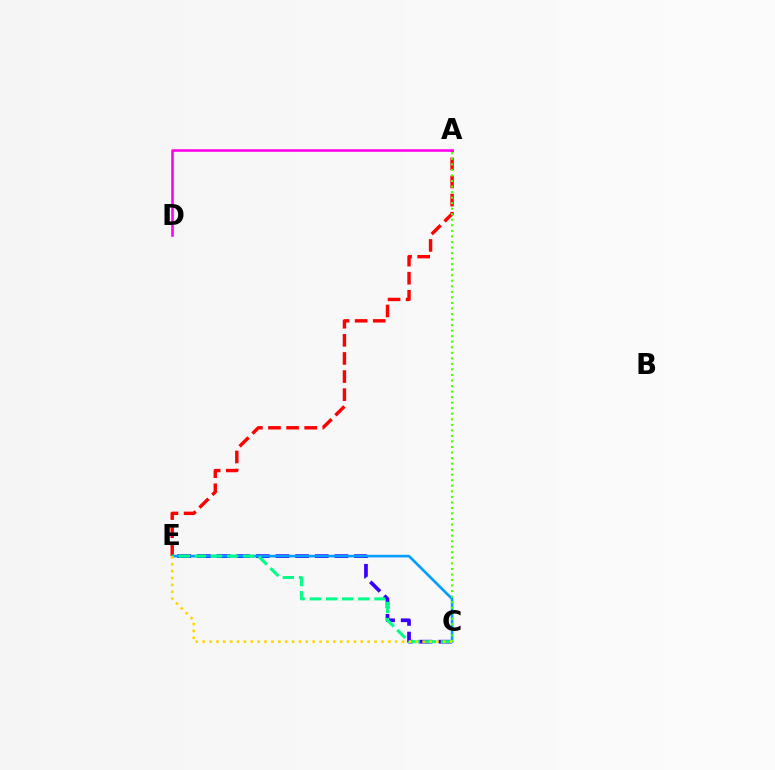{('A', 'E'): [{'color': '#ff0000', 'line_style': 'dashed', 'thickness': 2.46}], ('A', 'D'): [{'color': '#ff00ed', 'line_style': 'solid', 'thickness': 1.85}], ('C', 'E'): [{'color': '#3700ff', 'line_style': 'dashed', 'thickness': 2.67}, {'color': '#009eff', 'line_style': 'solid', 'thickness': 1.88}, {'color': '#00ff86', 'line_style': 'dashed', 'thickness': 2.19}, {'color': '#ffd500', 'line_style': 'dotted', 'thickness': 1.87}], ('A', 'C'): [{'color': '#4fff00', 'line_style': 'dotted', 'thickness': 1.51}]}